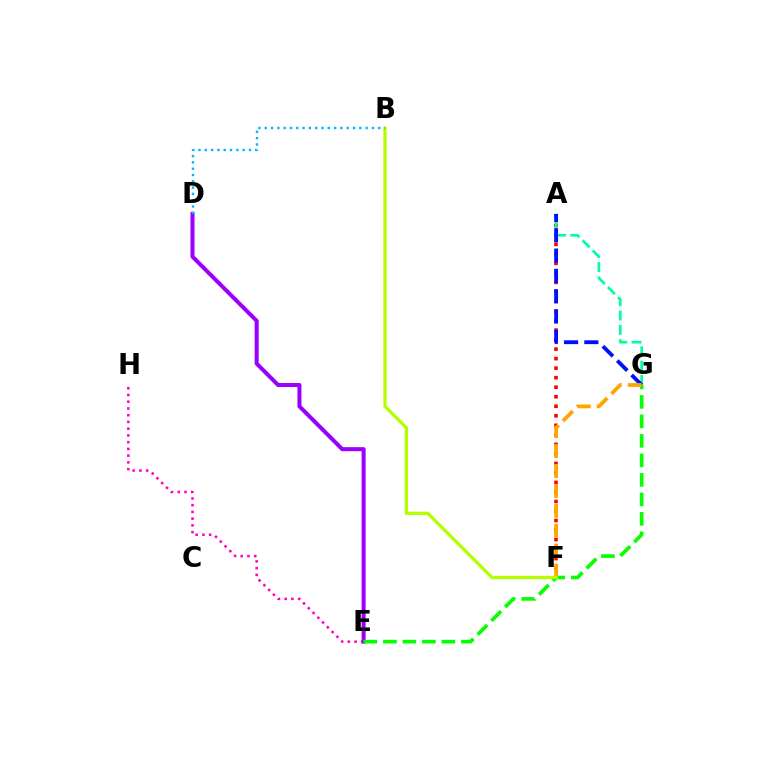{('A', 'F'): [{'color': '#ff0000', 'line_style': 'dotted', 'thickness': 2.59}], ('E', 'H'): [{'color': '#ff00bd', 'line_style': 'dotted', 'thickness': 1.83}], ('A', 'G'): [{'color': '#00ff9d', 'line_style': 'dashed', 'thickness': 1.94}, {'color': '#0010ff', 'line_style': 'dashed', 'thickness': 2.76}], ('D', 'E'): [{'color': '#9b00ff', 'line_style': 'solid', 'thickness': 2.91}], ('E', 'G'): [{'color': '#08ff00', 'line_style': 'dashed', 'thickness': 2.65}], ('F', 'G'): [{'color': '#ffa500', 'line_style': 'dashed', 'thickness': 2.71}], ('B', 'F'): [{'color': '#b3ff00', 'line_style': 'solid', 'thickness': 2.36}], ('B', 'D'): [{'color': '#00b5ff', 'line_style': 'dotted', 'thickness': 1.71}]}